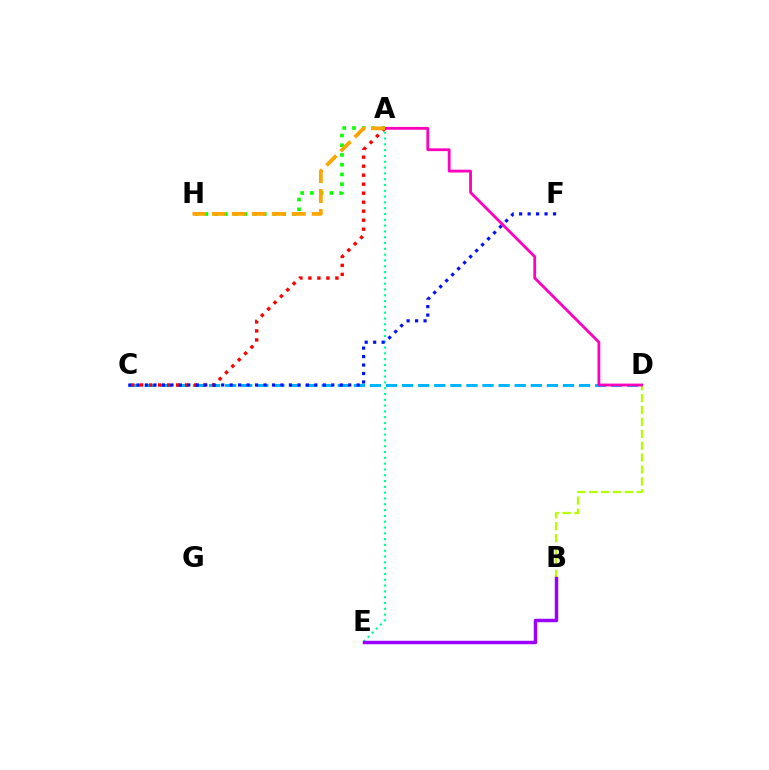{('B', 'D'): [{'color': '#b3ff00', 'line_style': 'dashed', 'thickness': 1.62}], ('C', 'D'): [{'color': '#00b5ff', 'line_style': 'dashed', 'thickness': 2.19}], ('A', 'E'): [{'color': '#00ff9d', 'line_style': 'dotted', 'thickness': 1.58}], ('A', 'H'): [{'color': '#08ff00', 'line_style': 'dotted', 'thickness': 2.64}, {'color': '#ffa500', 'line_style': 'dashed', 'thickness': 2.71}], ('A', 'C'): [{'color': '#ff0000', 'line_style': 'dotted', 'thickness': 2.45}], ('B', 'E'): [{'color': '#9b00ff', 'line_style': 'solid', 'thickness': 2.49}], ('C', 'F'): [{'color': '#0010ff', 'line_style': 'dotted', 'thickness': 2.3}], ('A', 'D'): [{'color': '#ff00bd', 'line_style': 'solid', 'thickness': 2.02}]}